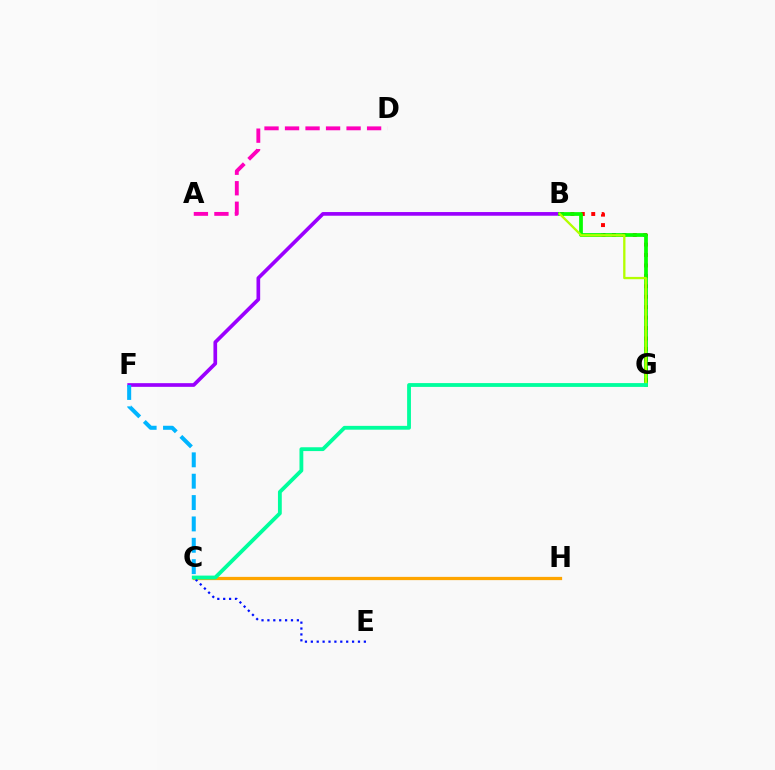{('C', 'H'): [{'color': '#ffa500', 'line_style': 'solid', 'thickness': 2.34}], ('C', 'E'): [{'color': '#0010ff', 'line_style': 'dotted', 'thickness': 1.6}], ('B', 'G'): [{'color': '#ff0000', 'line_style': 'dotted', 'thickness': 2.83}, {'color': '#08ff00', 'line_style': 'solid', 'thickness': 2.69}, {'color': '#b3ff00', 'line_style': 'solid', 'thickness': 1.66}], ('A', 'D'): [{'color': '#ff00bd', 'line_style': 'dashed', 'thickness': 2.79}], ('B', 'F'): [{'color': '#9b00ff', 'line_style': 'solid', 'thickness': 2.65}], ('C', 'F'): [{'color': '#00b5ff', 'line_style': 'dashed', 'thickness': 2.9}], ('C', 'G'): [{'color': '#00ff9d', 'line_style': 'solid', 'thickness': 2.75}]}